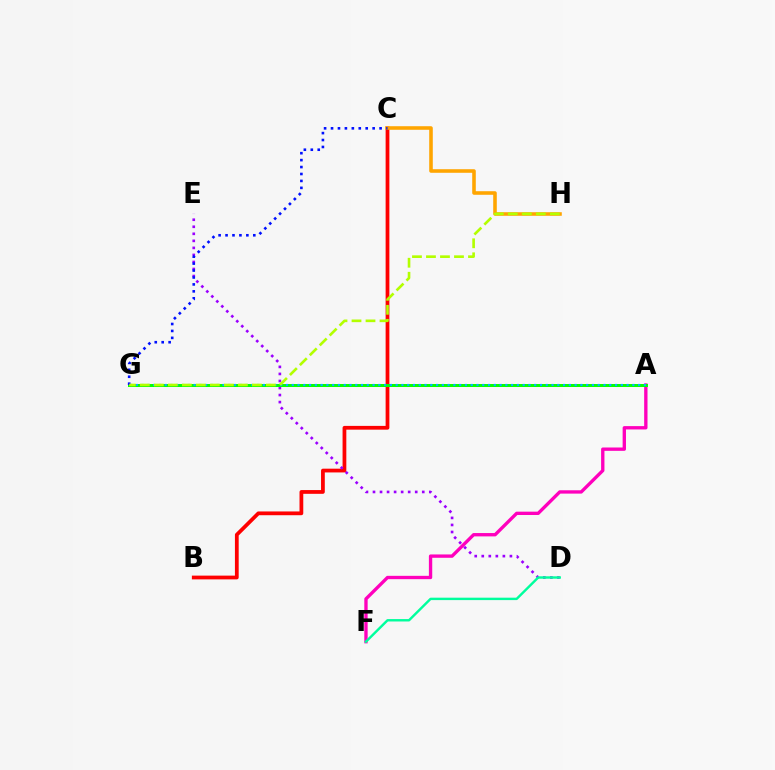{('B', 'C'): [{'color': '#ff0000', 'line_style': 'solid', 'thickness': 2.71}], ('D', 'E'): [{'color': '#9b00ff', 'line_style': 'dotted', 'thickness': 1.91}], ('C', 'H'): [{'color': '#ffa500', 'line_style': 'solid', 'thickness': 2.57}], ('A', 'F'): [{'color': '#ff00bd', 'line_style': 'solid', 'thickness': 2.4}], ('A', 'G'): [{'color': '#08ff00', 'line_style': 'solid', 'thickness': 2.15}, {'color': '#00b5ff', 'line_style': 'dotted', 'thickness': 1.57}], ('D', 'F'): [{'color': '#00ff9d', 'line_style': 'solid', 'thickness': 1.74}], ('C', 'G'): [{'color': '#0010ff', 'line_style': 'dotted', 'thickness': 1.88}], ('G', 'H'): [{'color': '#b3ff00', 'line_style': 'dashed', 'thickness': 1.9}]}